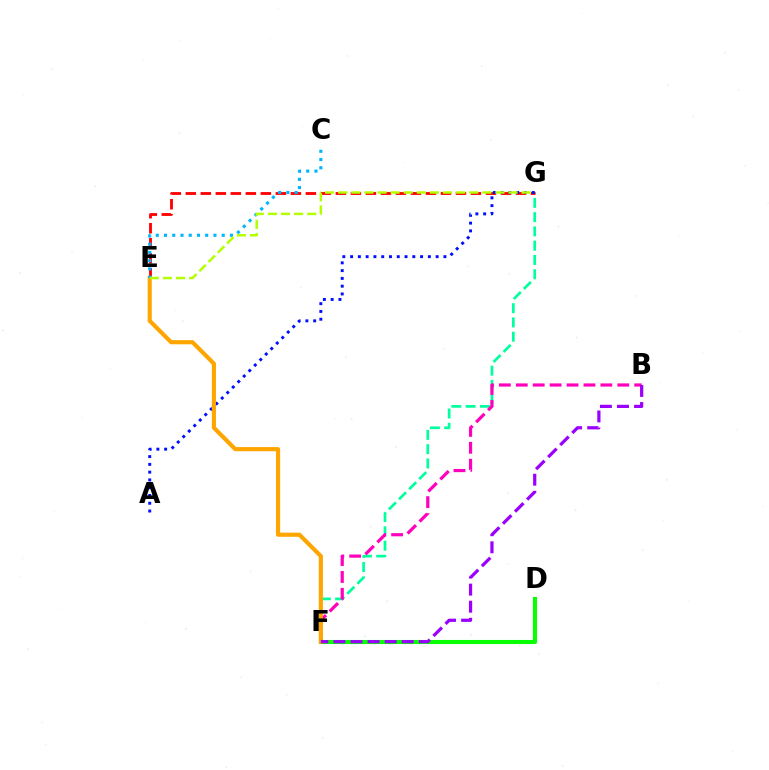{('F', 'G'): [{'color': '#00ff9d', 'line_style': 'dashed', 'thickness': 1.94}], ('E', 'G'): [{'color': '#ff0000', 'line_style': 'dashed', 'thickness': 2.04}, {'color': '#b3ff00', 'line_style': 'dashed', 'thickness': 1.78}], ('B', 'F'): [{'color': '#ff00bd', 'line_style': 'dashed', 'thickness': 2.3}, {'color': '#9b00ff', 'line_style': 'dashed', 'thickness': 2.32}], ('A', 'G'): [{'color': '#0010ff', 'line_style': 'dotted', 'thickness': 2.11}], ('D', 'F'): [{'color': '#08ff00', 'line_style': 'solid', 'thickness': 2.93}], ('E', 'F'): [{'color': '#ffa500', 'line_style': 'solid', 'thickness': 2.98}], ('C', 'E'): [{'color': '#00b5ff', 'line_style': 'dotted', 'thickness': 2.24}]}